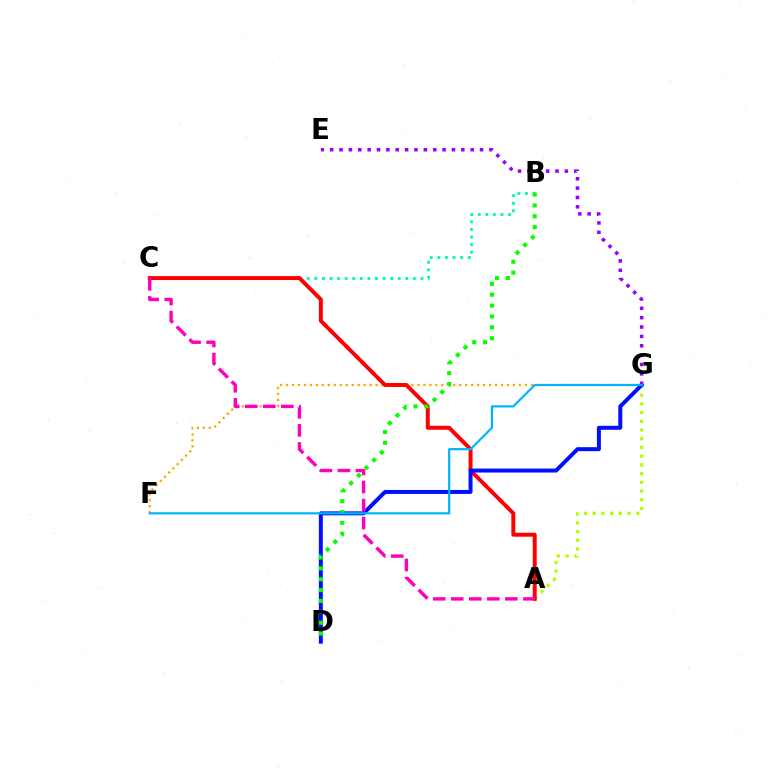{('A', 'G'): [{'color': '#b3ff00', 'line_style': 'dotted', 'thickness': 2.37}], ('B', 'C'): [{'color': '#00ff9d', 'line_style': 'dotted', 'thickness': 2.06}], ('F', 'G'): [{'color': '#ffa500', 'line_style': 'dotted', 'thickness': 1.62}, {'color': '#00b5ff', 'line_style': 'solid', 'thickness': 1.59}], ('A', 'C'): [{'color': '#ff0000', 'line_style': 'solid', 'thickness': 2.85}, {'color': '#ff00bd', 'line_style': 'dashed', 'thickness': 2.45}], ('D', 'G'): [{'color': '#0010ff', 'line_style': 'solid', 'thickness': 2.87}], ('E', 'G'): [{'color': '#9b00ff', 'line_style': 'dotted', 'thickness': 2.55}], ('B', 'D'): [{'color': '#08ff00', 'line_style': 'dotted', 'thickness': 2.95}]}